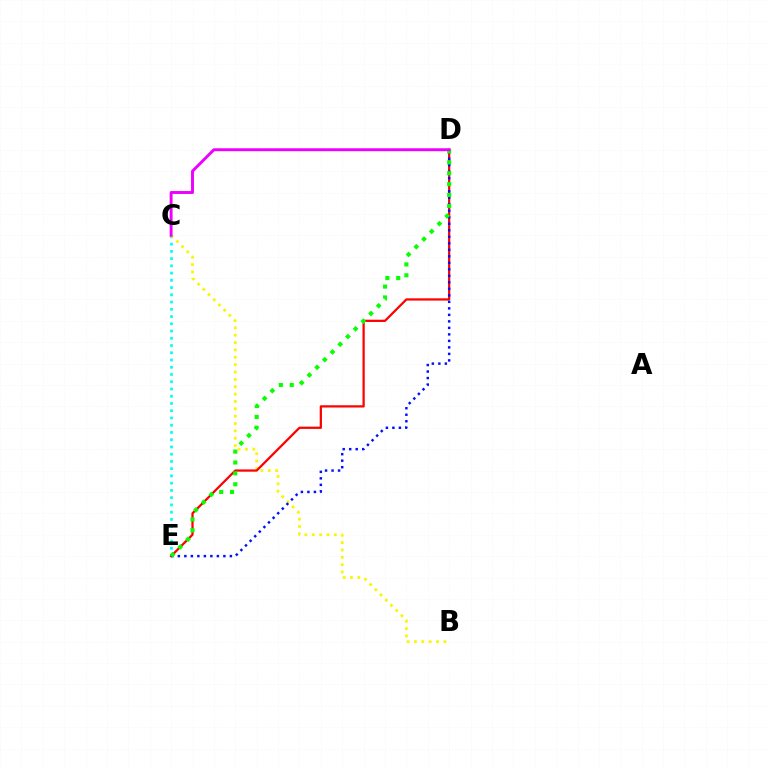{('C', 'E'): [{'color': '#00fff6', 'line_style': 'dotted', 'thickness': 1.97}], ('B', 'C'): [{'color': '#fcf500', 'line_style': 'dotted', 'thickness': 2.0}], ('D', 'E'): [{'color': '#ff0000', 'line_style': 'solid', 'thickness': 1.62}, {'color': '#0010ff', 'line_style': 'dotted', 'thickness': 1.77}, {'color': '#08ff00', 'line_style': 'dotted', 'thickness': 2.96}], ('C', 'D'): [{'color': '#ee00ff', 'line_style': 'solid', 'thickness': 2.1}]}